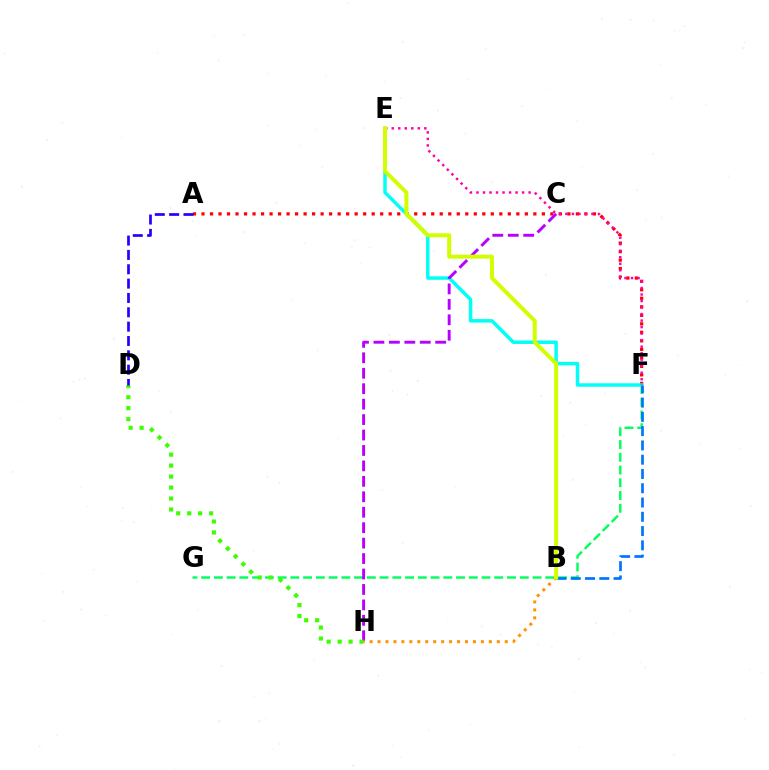{('F', 'G'): [{'color': '#00ff5c', 'line_style': 'dashed', 'thickness': 1.73}], ('A', 'F'): [{'color': '#ff0000', 'line_style': 'dotted', 'thickness': 2.31}], ('E', 'F'): [{'color': '#00fff6', 'line_style': 'solid', 'thickness': 2.49}, {'color': '#ff00ac', 'line_style': 'dotted', 'thickness': 1.77}], ('C', 'H'): [{'color': '#b900ff', 'line_style': 'dashed', 'thickness': 2.1}], ('D', 'H'): [{'color': '#3dff00', 'line_style': 'dotted', 'thickness': 2.98}], ('A', 'D'): [{'color': '#2500ff', 'line_style': 'dashed', 'thickness': 1.95}], ('B', 'F'): [{'color': '#0074ff', 'line_style': 'dashed', 'thickness': 1.94}], ('B', 'H'): [{'color': '#ff9400', 'line_style': 'dotted', 'thickness': 2.16}], ('B', 'E'): [{'color': '#d1ff00', 'line_style': 'solid', 'thickness': 2.88}]}